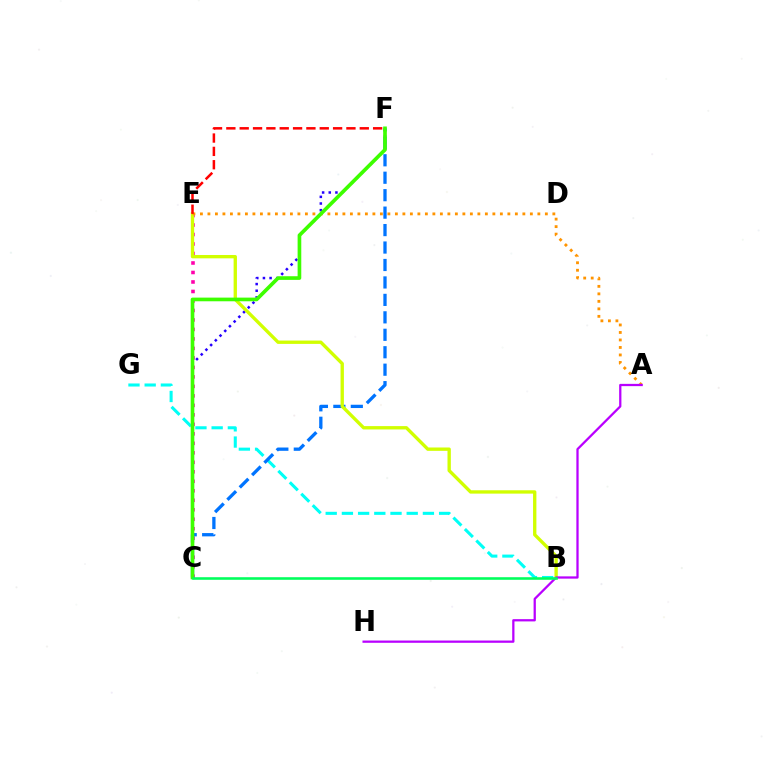{('C', 'E'): [{'color': '#ff00ac', 'line_style': 'dotted', 'thickness': 2.58}], ('C', 'F'): [{'color': '#2500ff', 'line_style': 'dotted', 'thickness': 1.81}, {'color': '#0074ff', 'line_style': 'dashed', 'thickness': 2.37}, {'color': '#3dff00', 'line_style': 'solid', 'thickness': 2.64}], ('B', 'G'): [{'color': '#00fff6', 'line_style': 'dashed', 'thickness': 2.2}], ('B', 'E'): [{'color': '#d1ff00', 'line_style': 'solid', 'thickness': 2.41}], ('A', 'E'): [{'color': '#ff9400', 'line_style': 'dotted', 'thickness': 2.04}], ('A', 'H'): [{'color': '#b900ff', 'line_style': 'solid', 'thickness': 1.63}], ('B', 'C'): [{'color': '#00ff5c', 'line_style': 'solid', 'thickness': 1.86}], ('E', 'F'): [{'color': '#ff0000', 'line_style': 'dashed', 'thickness': 1.81}]}